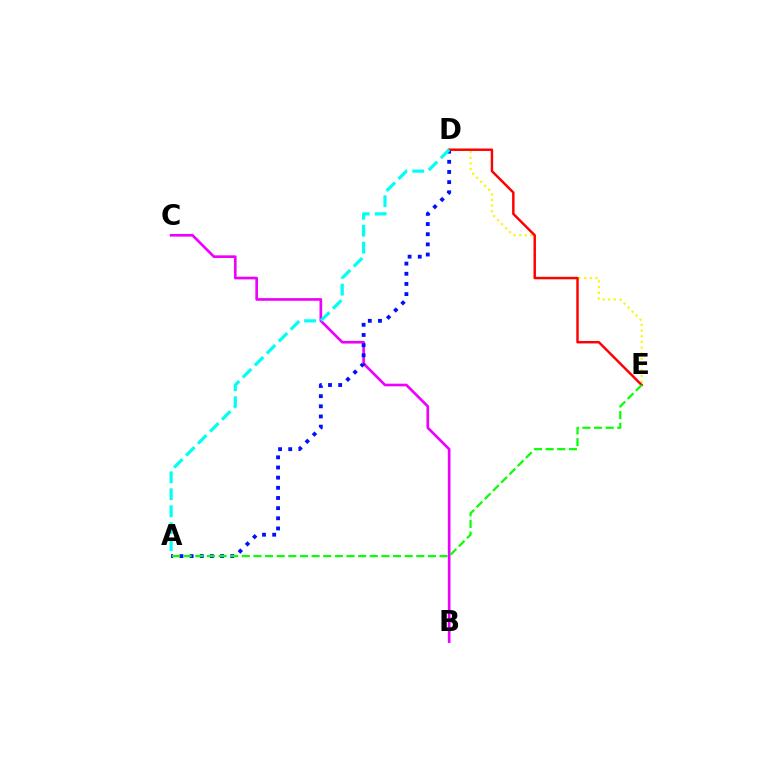{('B', 'C'): [{'color': '#ee00ff', 'line_style': 'solid', 'thickness': 1.92}], ('D', 'E'): [{'color': '#fcf500', 'line_style': 'dotted', 'thickness': 1.54}, {'color': '#ff0000', 'line_style': 'solid', 'thickness': 1.77}], ('A', 'D'): [{'color': '#0010ff', 'line_style': 'dotted', 'thickness': 2.76}, {'color': '#00fff6', 'line_style': 'dashed', 'thickness': 2.3}], ('A', 'E'): [{'color': '#08ff00', 'line_style': 'dashed', 'thickness': 1.58}]}